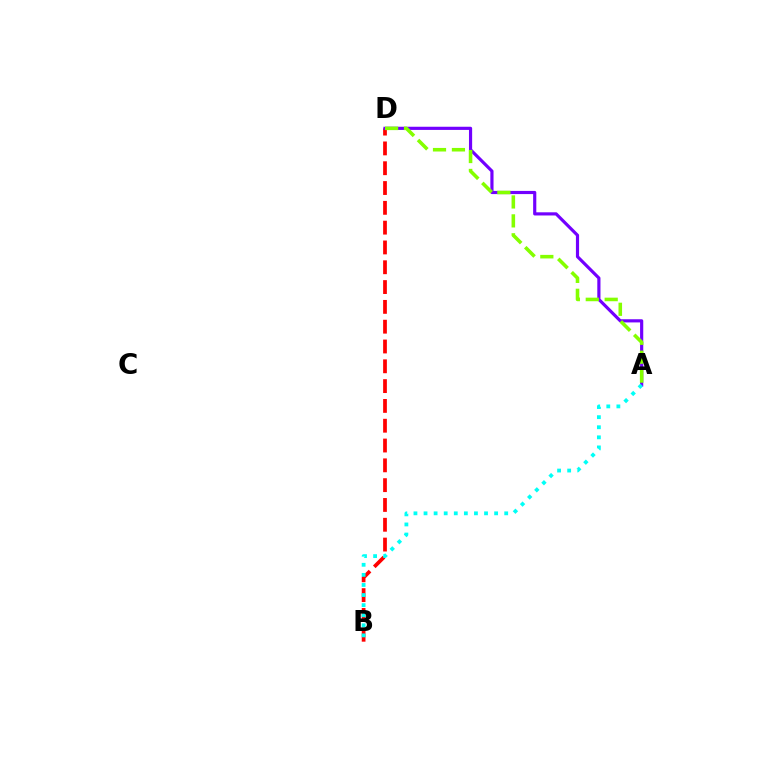{('B', 'D'): [{'color': '#ff0000', 'line_style': 'dashed', 'thickness': 2.69}], ('A', 'D'): [{'color': '#7200ff', 'line_style': 'solid', 'thickness': 2.28}, {'color': '#84ff00', 'line_style': 'dashed', 'thickness': 2.57}], ('A', 'B'): [{'color': '#00fff6', 'line_style': 'dotted', 'thickness': 2.74}]}